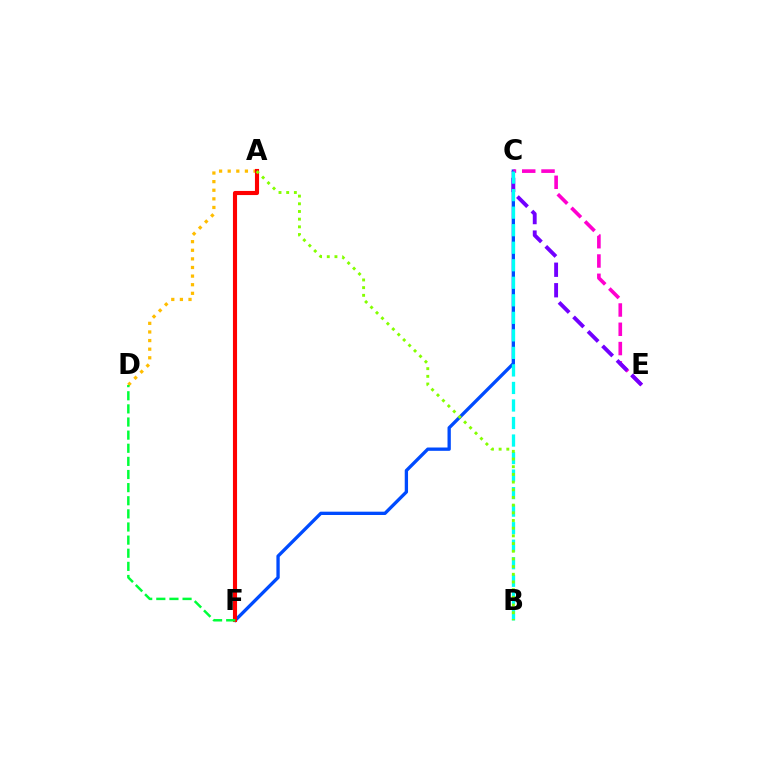{('C', 'F'): [{'color': '#004bff', 'line_style': 'solid', 'thickness': 2.39}], ('C', 'E'): [{'color': '#ff00cf', 'line_style': 'dashed', 'thickness': 2.62}, {'color': '#7200ff', 'line_style': 'dashed', 'thickness': 2.79}], ('A', 'D'): [{'color': '#ffbd00', 'line_style': 'dotted', 'thickness': 2.34}], ('B', 'C'): [{'color': '#00fff6', 'line_style': 'dashed', 'thickness': 2.38}], ('A', 'F'): [{'color': '#ff0000', 'line_style': 'solid', 'thickness': 2.96}], ('A', 'B'): [{'color': '#84ff00', 'line_style': 'dotted', 'thickness': 2.09}], ('D', 'F'): [{'color': '#00ff39', 'line_style': 'dashed', 'thickness': 1.78}]}